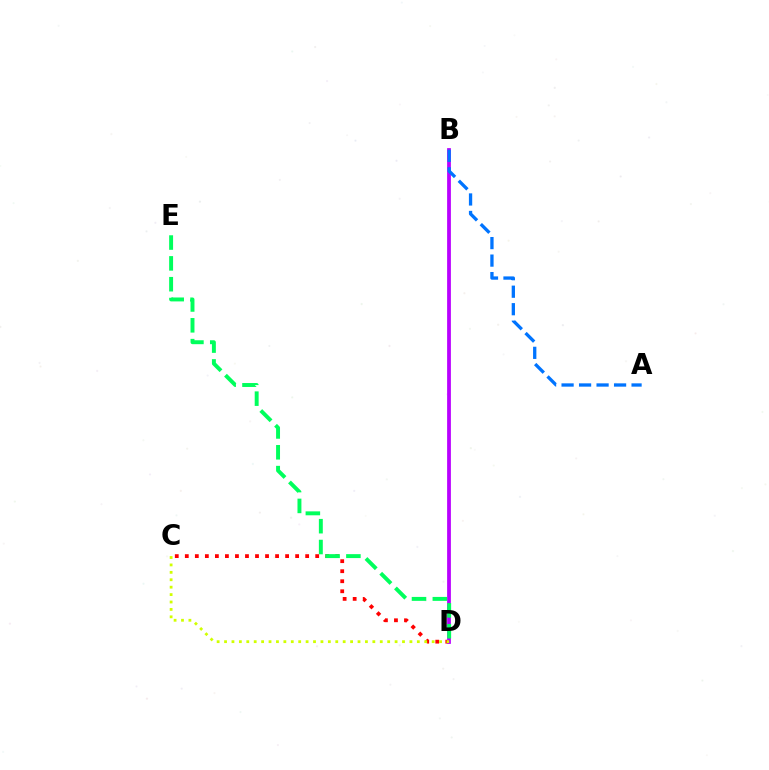{('C', 'D'): [{'color': '#ff0000', 'line_style': 'dotted', 'thickness': 2.73}, {'color': '#d1ff00', 'line_style': 'dotted', 'thickness': 2.01}], ('B', 'D'): [{'color': '#b900ff', 'line_style': 'solid', 'thickness': 2.71}], ('A', 'B'): [{'color': '#0074ff', 'line_style': 'dashed', 'thickness': 2.38}], ('D', 'E'): [{'color': '#00ff5c', 'line_style': 'dashed', 'thickness': 2.83}]}